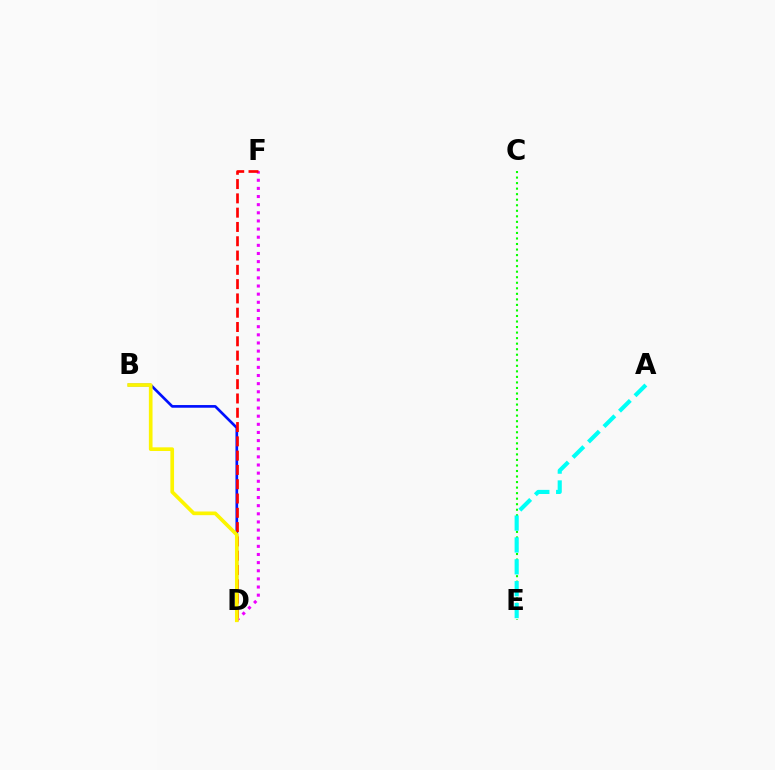{('B', 'D'): [{'color': '#0010ff', 'line_style': 'solid', 'thickness': 1.92}, {'color': '#fcf500', 'line_style': 'solid', 'thickness': 2.65}], ('D', 'F'): [{'color': '#ee00ff', 'line_style': 'dotted', 'thickness': 2.21}, {'color': '#ff0000', 'line_style': 'dashed', 'thickness': 1.94}], ('C', 'E'): [{'color': '#08ff00', 'line_style': 'dotted', 'thickness': 1.5}], ('A', 'E'): [{'color': '#00fff6', 'line_style': 'dashed', 'thickness': 2.97}]}